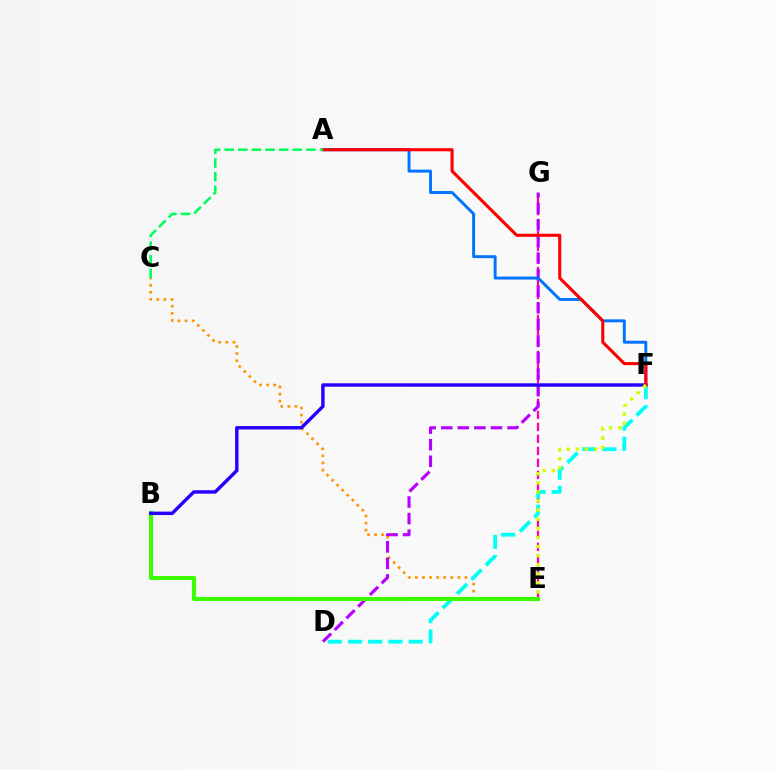{('C', 'E'): [{'color': '#ff9400', 'line_style': 'dotted', 'thickness': 1.93}], ('E', 'G'): [{'color': '#ff00ac', 'line_style': 'dashed', 'thickness': 1.63}], ('D', 'G'): [{'color': '#b900ff', 'line_style': 'dashed', 'thickness': 2.25}], ('D', 'F'): [{'color': '#00fff6', 'line_style': 'dashed', 'thickness': 2.75}], ('B', 'E'): [{'color': '#3dff00', 'line_style': 'solid', 'thickness': 2.93}], ('B', 'F'): [{'color': '#2500ff', 'line_style': 'solid', 'thickness': 2.47}], ('A', 'F'): [{'color': '#0074ff', 'line_style': 'solid', 'thickness': 2.12}, {'color': '#ff0000', 'line_style': 'solid', 'thickness': 2.22}], ('A', 'C'): [{'color': '#00ff5c', 'line_style': 'dashed', 'thickness': 1.85}], ('E', 'F'): [{'color': '#d1ff00', 'line_style': 'dotted', 'thickness': 2.47}]}